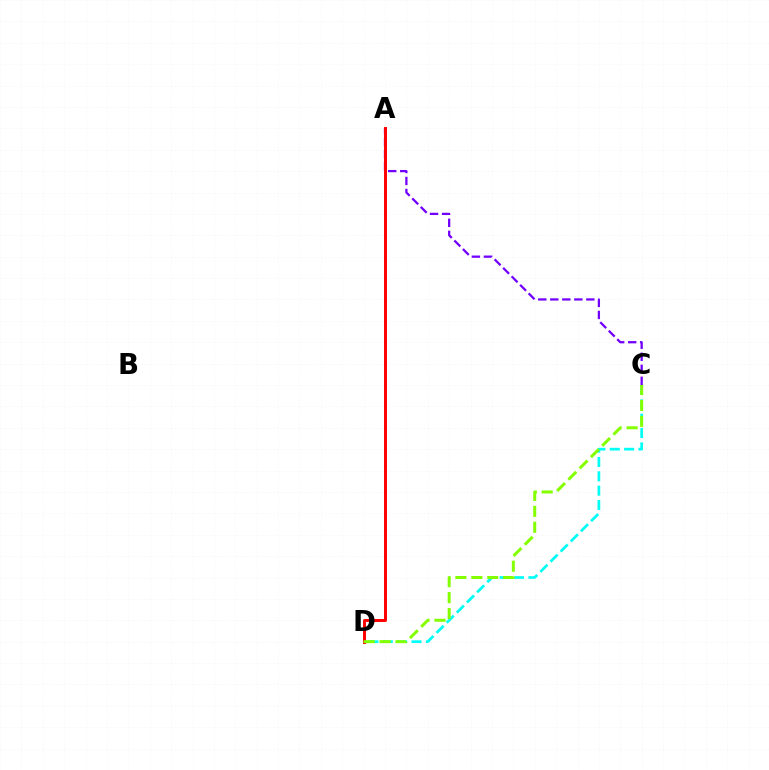{('A', 'C'): [{'color': '#7200ff', 'line_style': 'dashed', 'thickness': 1.63}], ('C', 'D'): [{'color': '#00fff6', 'line_style': 'dashed', 'thickness': 1.95}, {'color': '#84ff00', 'line_style': 'dashed', 'thickness': 2.16}], ('A', 'D'): [{'color': '#ff0000', 'line_style': 'solid', 'thickness': 2.13}]}